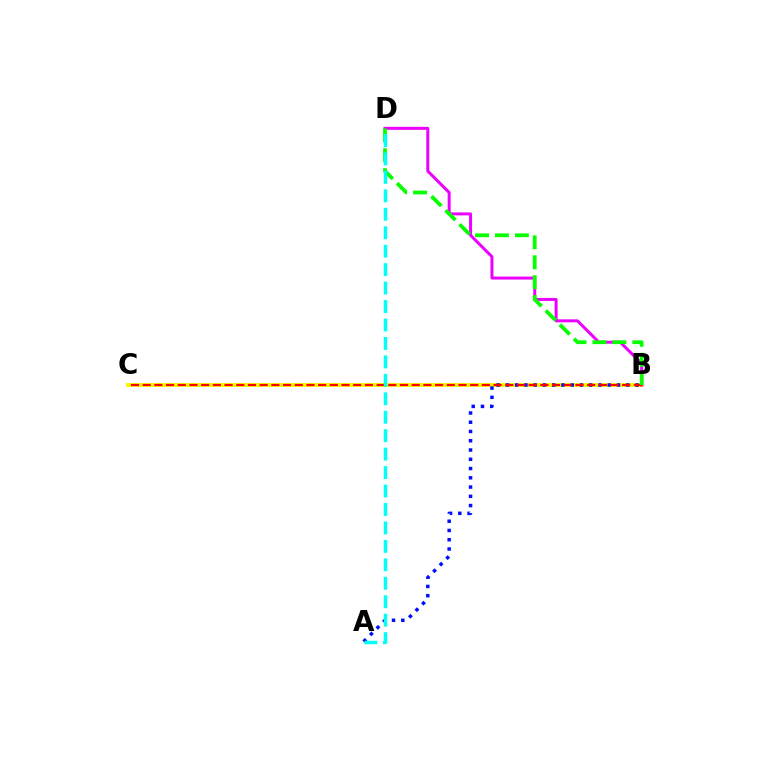{('B', 'C'): [{'color': '#fcf500', 'line_style': 'solid', 'thickness': 2.8}, {'color': '#ff0000', 'line_style': 'dashed', 'thickness': 1.59}], ('B', 'D'): [{'color': '#ee00ff', 'line_style': 'solid', 'thickness': 2.15}, {'color': '#08ff00', 'line_style': 'dashed', 'thickness': 2.71}], ('A', 'B'): [{'color': '#0010ff', 'line_style': 'dotted', 'thickness': 2.52}], ('A', 'D'): [{'color': '#00fff6', 'line_style': 'dashed', 'thickness': 2.51}]}